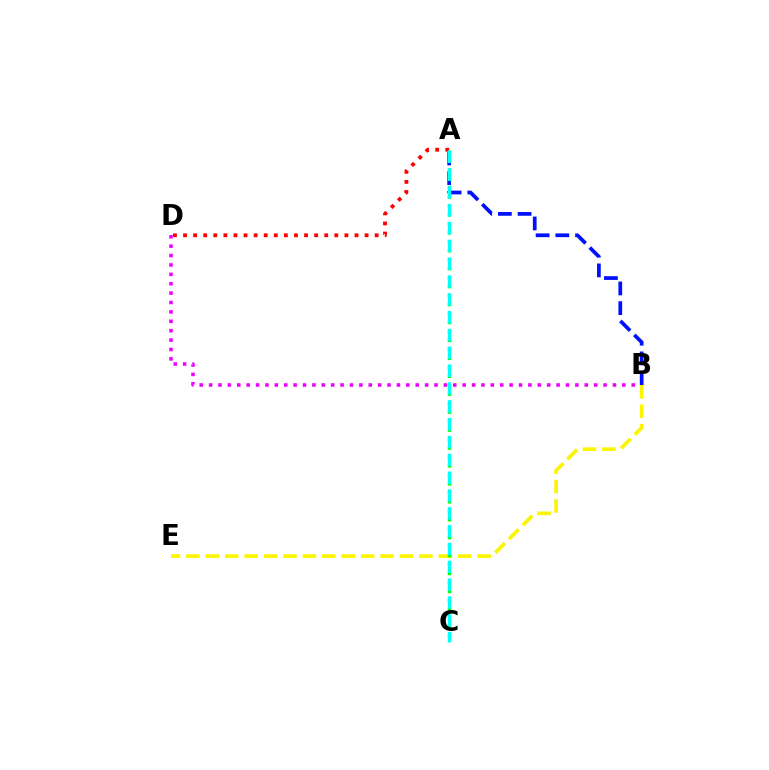{('B', 'D'): [{'color': '#ee00ff', 'line_style': 'dotted', 'thickness': 2.55}], ('A', 'B'): [{'color': '#0010ff', 'line_style': 'dashed', 'thickness': 2.68}], ('A', 'D'): [{'color': '#ff0000', 'line_style': 'dotted', 'thickness': 2.74}], ('B', 'E'): [{'color': '#fcf500', 'line_style': 'dashed', 'thickness': 2.64}], ('A', 'C'): [{'color': '#08ff00', 'line_style': 'dotted', 'thickness': 2.44}, {'color': '#00fff6', 'line_style': 'dashed', 'thickness': 2.42}]}